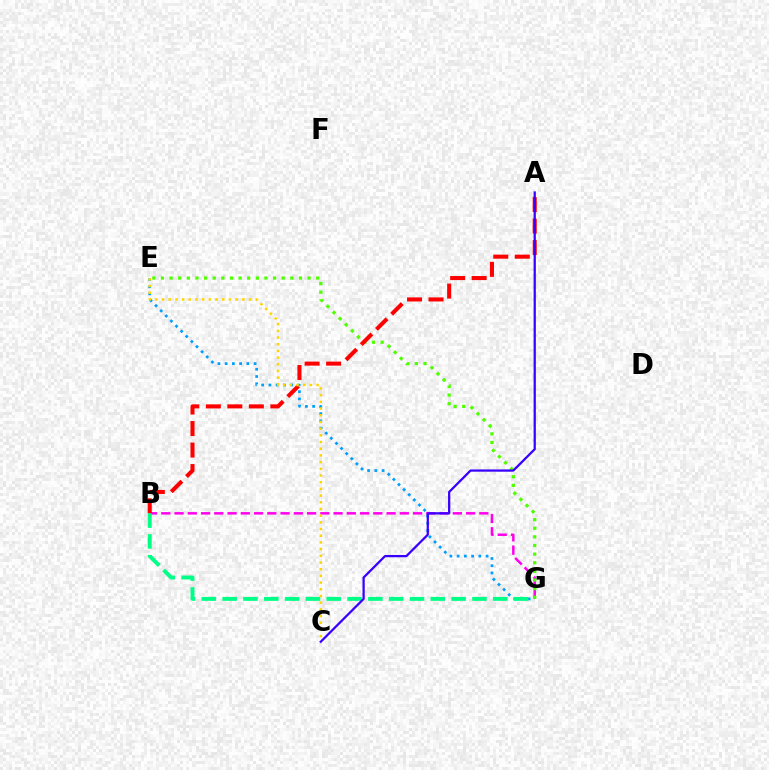{('B', 'G'): [{'color': '#ff00ed', 'line_style': 'dashed', 'thickness': 1.8}, {'color': '#00ff86', 'line_style': 'dashed', 'thickness': 2.83}], ('E', 'G'): [{'color': '#009eff', 'line_style': 'dotted', 'thickness': 1.97}, {'color': '#4fff00', 'line_style': 'dotted', 'thickness': 2.34}], ('A', 'B'): [{'color': '#ff0000', 'line_style': 'dashed', 'thickness': 2.92}], ('C', 'E'): [{'color': '#ffd500', 'line_style': 'dotted', 'thickness': 1.82}], ('A', 'C'): [{'color': '#3700ff', 'line_style': 'solid', 'thickness': 1.62}]}